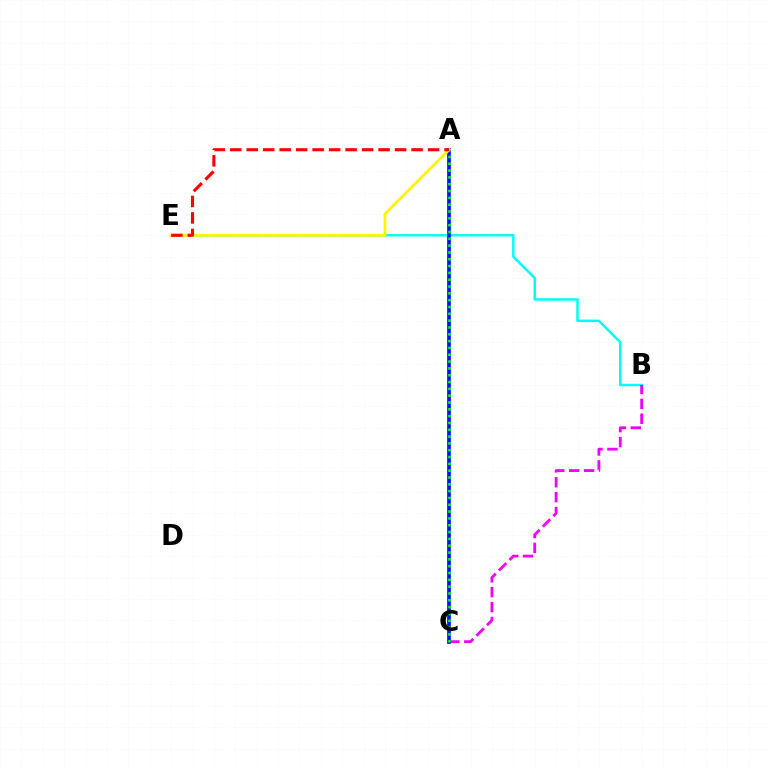{('B', 'E'): [{'color': '#00fff6', 'line_style': 'solid', 'thickness': 1.78}], ('B', 'C'): [{'color': '#ee00ff', 'line_style': 'dashed', 'thickness': 2.02}], ('A', 'C'): [{'color': '#0010ff', 'line_style': 'solid', 'thickness': 2.66}, {'color': '#08ff00', 'line_style': 'dotted', 'thickness': 1.85}], ('A', 'E'): [{'color': '#fcf500', 'line_style': 'solid', 'thickness': 1.99}, {'color': '#ff0000', 'line_style': 'dashed', 'thickness': 2.24}]}